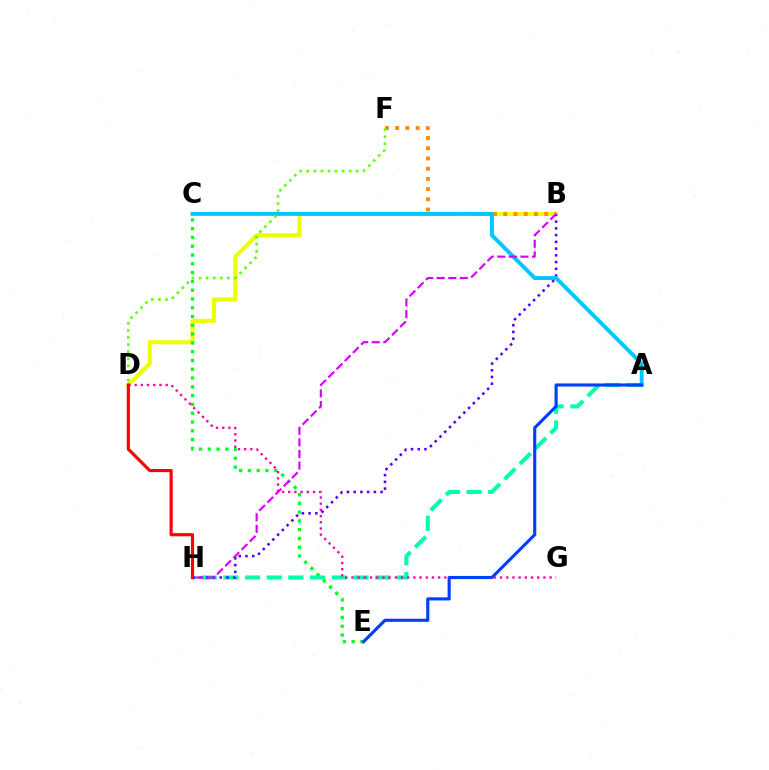{('A', 'H'): [{'color': '#00ffaf', 'line_style': 'dashed', 'thickness': 2.95}], ('B', 'D'): [{'color': '#eeff00', 'line_style': 'solid', 'thickness': 2.93}], ('B', 'F'): [{'color': '#ff8800', 'line_style': 'dotted', 'thickness': 2.78}], ('B', 'H'): [{'color': '#4f00ff', 'line_style': 'dotted', 'thickness': 1.83}, {'color': '#d600ff', 'line_style': 'dashed', 'thickness': 1.57}], ('C', 'E'): [{'color': '#00ff27', 'line_style': 'dotted', 'thickness': 2.39}], ('A', 'C'): [{'color': '#00c7ff', 'line_style': 'solid', 'thickness': 2.82}], ('D', 'F'): [{'color': '#66ff00', 'line_style': 'dotted', 'thickness': 1.92}], ('D', 'G'): [{'color': '#ff00a0', 'line_style': 'dotted', 'thickness': 1.68}], ('A', 'E'): [{'color': '#003fff', 'line_style': 'solid', 'thickness': 2.26}], ('D', 'H'): [{'color': '#ff0000', 'line_style': 'solid', 'thickness': 2.28}]}